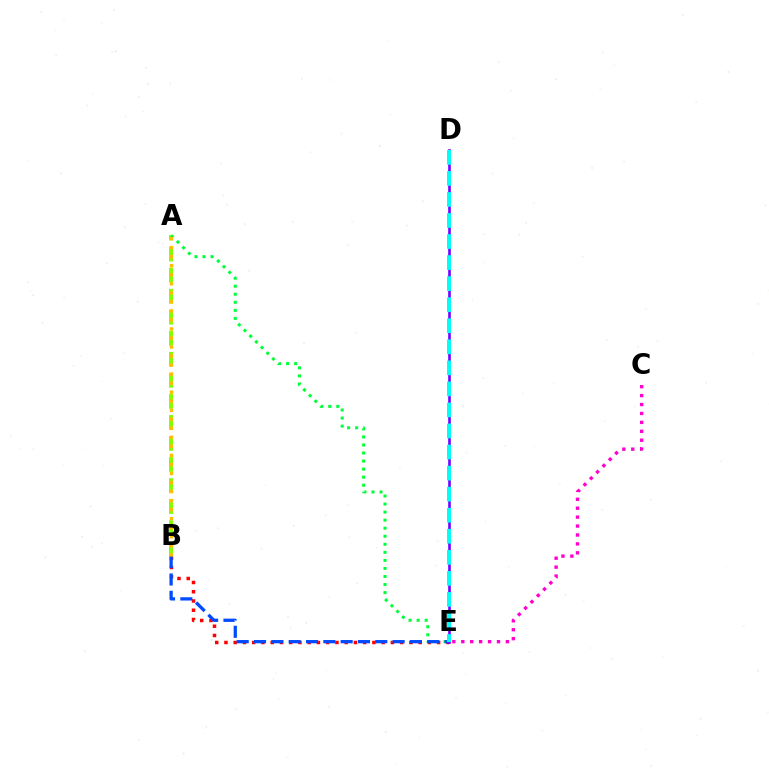{('B', 'E'): [{'color': '#ff0000', 'line_style': 'dotted', 'thickness': 2.51}, {'color': '#004bff', 'line_style': 'dashed', 'thickness': 2.35}], ('A', 'B'): [{'color': '#84ff00', 'line_style': 'dashed', 'thickness': 2.86}, {'color': '#ffbd00', 'line_style': 'dotted', 'thickness': 2.45}], ('A', 'E'): [{'color': '#00ff39', 'line_style': 'dotted', 'thickness': 2.19}], ('C', 'E'): [{'color': '#ff00cf', 'line_style': 'dotted', 'thickness': 2.42}], ('D', 'E'): [{'color': '#7200ff', 'line_style': 'solid', 'thickness': 1.88}, {'color': '#00fff6', 'line_style': 'dashed', 'thickness': 2.86}]}